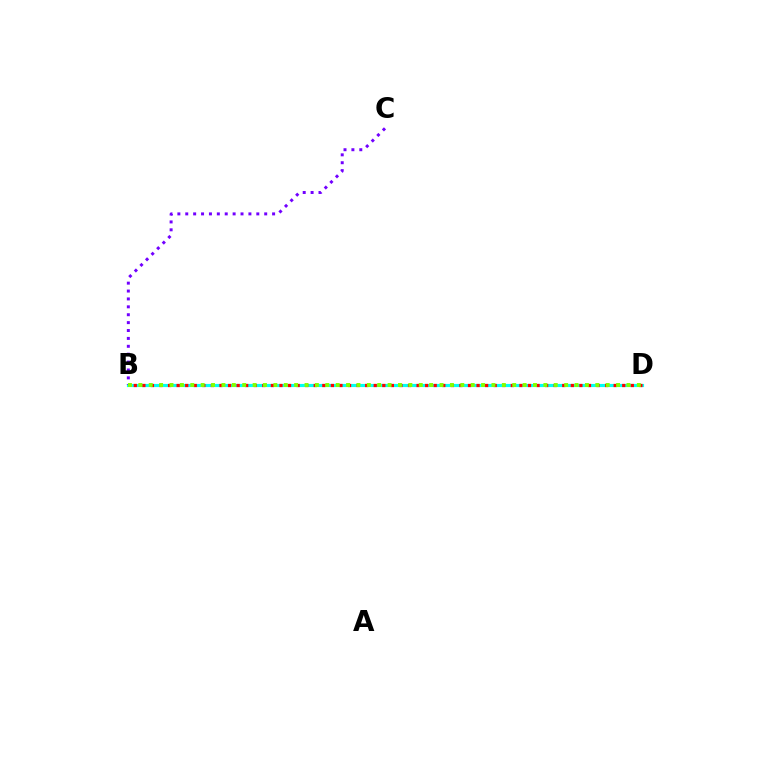{('B', 'D'): [{'color': '#00fff6', 'line_style': 'solid', 'thickness': 2.28}, {'color': '#ff0000', 'line_style': 'dotted', 'thickness': 2.33}, {'color': '#84ff00', 'line_style': 'dotted', 'thickness': 2.82}], ('B', 'C'): [{'color': '#7200ff', 'line_style': 'dotted', 'thickness': 2.14}]}